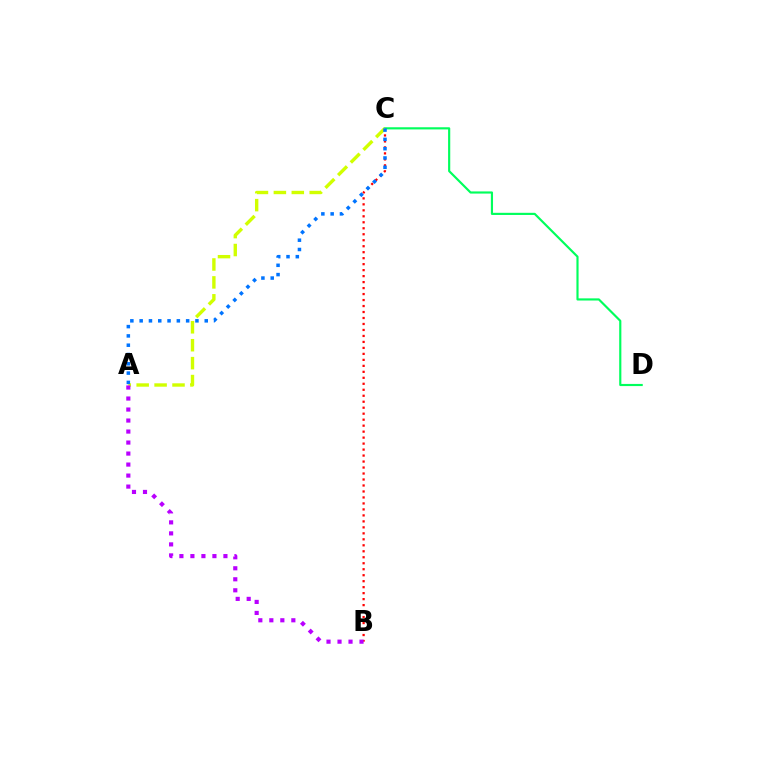{('B', 'C'): [{'color': '#ff0000', 'line_style': 'dotted', 'thickness': 1.63}], ('C', 'D'): [{'color': '#00ff5c', 'line_style': 'solid', 'thickness': 1.55}], ('A', 'C'): [{'color': '#d1ff00', 'line_style': 'dashed', 'thickness': 2.43}, {'color': '#0074ff', 'line_style': 'dotted', 'thickness': 2.53}], ('A', 'B'): [{'color': '#b900ff', 'line_style': 'dotted', 'thickness': 2.99}]}